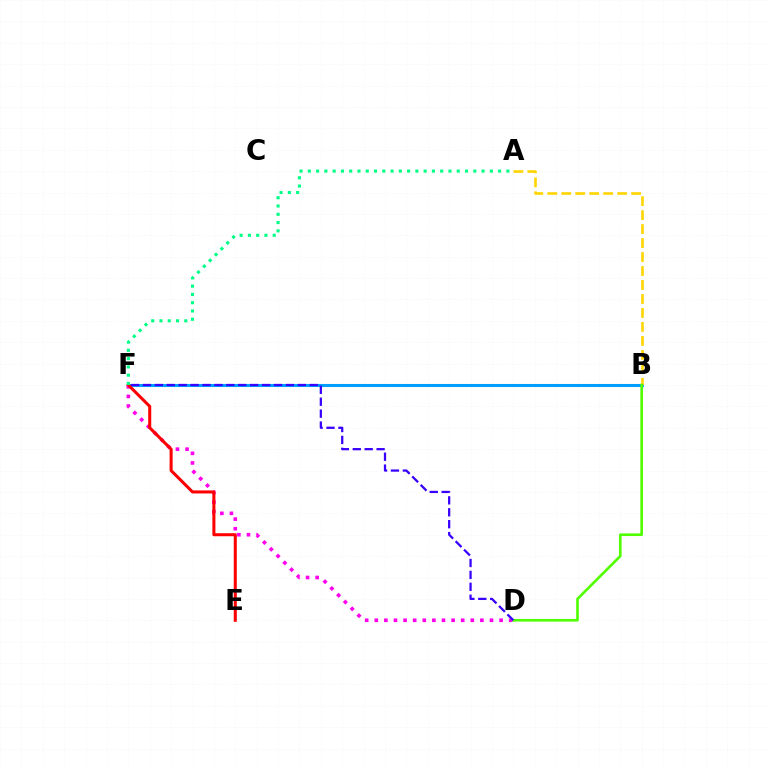{('B', 'F'): [{'color': '#009eff', 'line_style': 'solid', 'thickness': 2.2}], ('D', 'F'): [{'color': '#ff00ed', 'line_style': 'dotted', 'thickness': 2.61}, {'color': '#3700ff', 'line_style': 'dashed', 'thickness': 1.62}], ('A', 'B'): [{'color': '#ffd500', 'line_style': 'dashed', 'thickness': 1.9}], ('E', 'F'): [{'color': '#ff0000', 'line_style': 'solid', 'thickness': 2.19}], ('B', 'D'): [{'color': '#4fff00', 'line_style': 'solid', 'thickness': 1.89}], ('A', 'F'): [{'color': '#00ff86', 'line_style': 'dotted', 'thickness': 2.25}]}